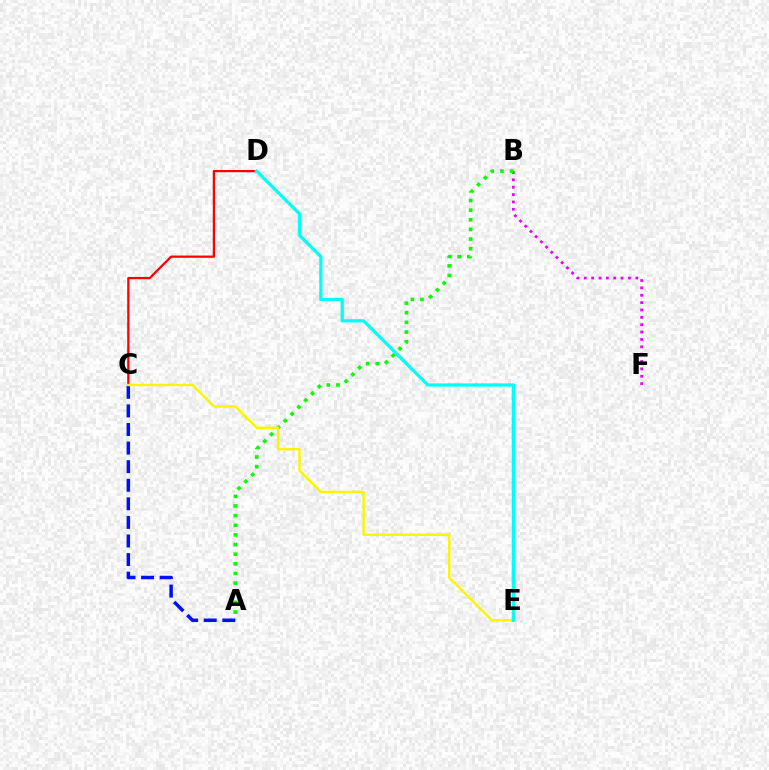{('B', 'F'): [{'color': '#ee00ff', 'line_style': 'dotted', 'thickness': 2.0}], ('A', 'B'): [{'color': '#08ff00', 'line_style': 'dotted', 'thickness': 2.62}], ('A', 'C'): [{'color': '#0010ff', 'line_style': 'dashed', 'thickness': 2.52}], ('C', 'D'): [{'color': '#ff0000', 'line_style': 'solid', 'thickness': 1.62}], ('C', 'E'): [{'color': '#fcf500', 'line_style': 'solid', 'thickness': 1.75}], ('D', 'E'): [{'color': '#00fff6', 'line_style': 'solid', 'thickness': 2.32}]}